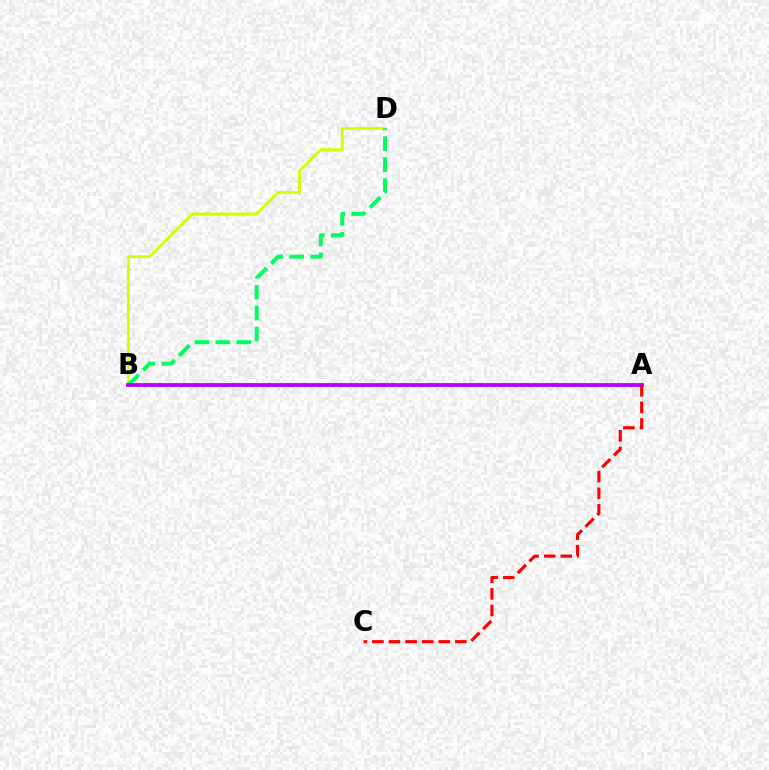{('A', 'B'): [{'color': '#0074ff', 'line_style': 'dotted', 'thickness': 1.98}, {'color': '#b900ff', 'line_style': 'solid', 'thickness': 2.73}], ('B', 'D'): [{'color': '#d1ff00', 'line_style': 'solid', 'thickness': 2.03}, {'color': '#00ff5c', 'line_style': 'dashed', 'thickness': 2.85}], ('A', 'C'): [{'color': '#ff0000', 'line_style': 'dashed', 'thickness': 2.25}]}